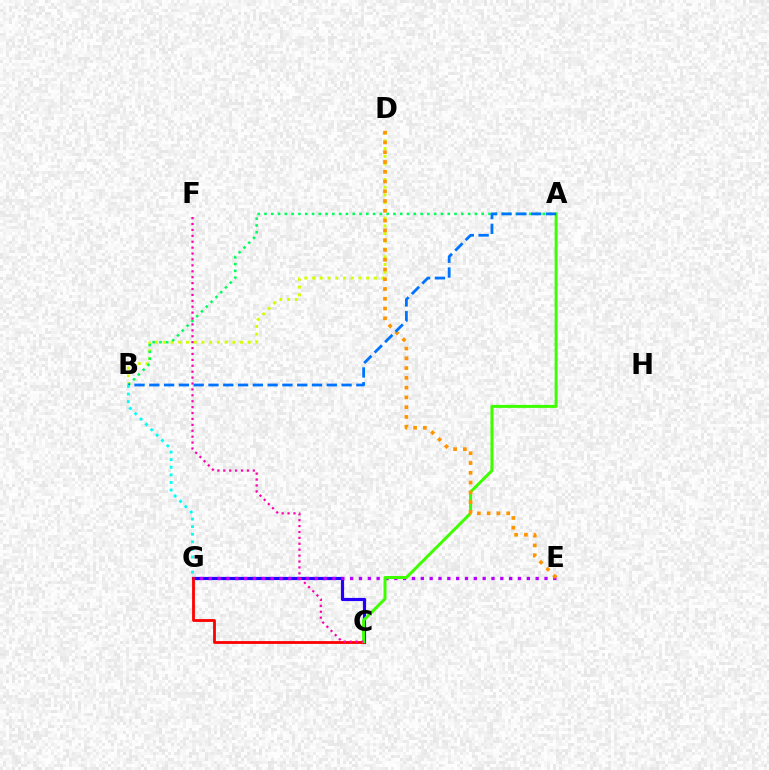{('B', 'D'): [{'color': '#d1ff00', 'line_style': 'dotted', 'thickness': 2.1}], ('C', 'G'): [{'color': '#2500ff', 'line_style': 'solid', 'thickness': 2.29}, {'color': '#ff0000', 'line_style': 'solid', 'thickness': 2.01}], ('E', 'G'): [{'color': '#b900ff', 'line_style': 'dotted', 'thickness': 2.4}], ('A', 'C'): [{'color': '#3dff00', 'line_style': 'solid', 'thickness': 2.16}], ('A', 'B'): [{'color': '#00ff5c', 'line_style': 'dotted', 'thickness': 1.84}, {'color': '#0074ff', 'line_style': 'dashed', 'thickness': 2.01}], ('D', 'E'): [{'color': '#ff9400', 'line_style': 'dotted', 'thickness': 2.65}], ('C', 'F'): [{'color': '#ff00ac', 'line_style': 'dotted', 'thickness': 1.6}], ('B', 'G'): [{'color': '#00fff6', 'line_style': 'dotted', 'thickness': 2.06}]}